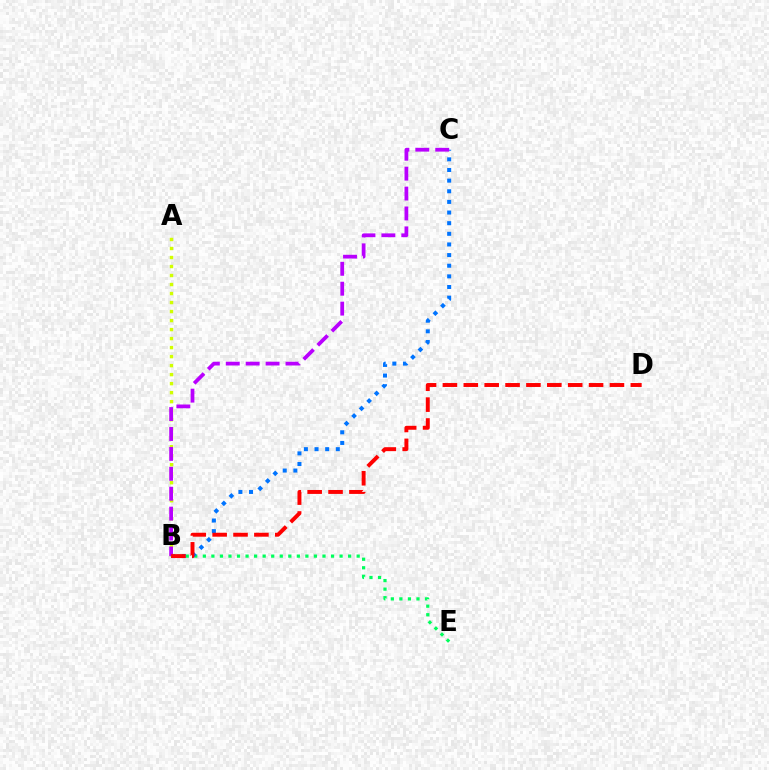{('A', 'B'): [{'color': '#d1ff00', 'line_style': 'dotted', 'thickness': 2.45}], ('B', 'E'): [{'color': '#00ff5c', 'line_style': 'dotted', 'thickness': 2.32}], ('B', 'C'): [{'color': '#0074ff', 'line_style': 'dotted', 'thickness': 2.89}, {'color': '#b900ff', 'line_style': 'dashed', 'thickness': 2.71}], ('B', 'D'): [{'color': '#ff0000', 'line_style': 'dashed', 'thickness': 2.84}]}